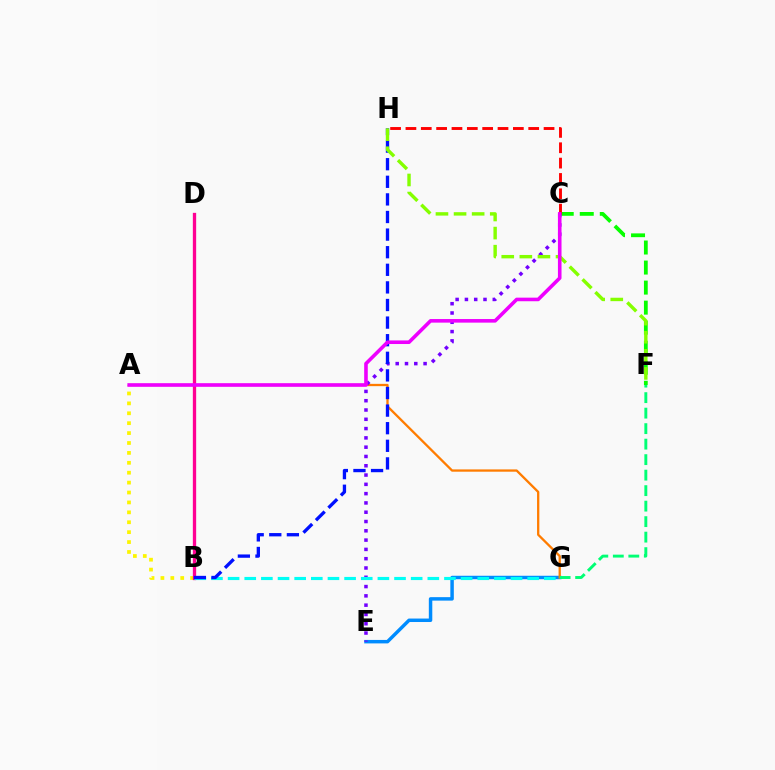{('A', 'B'): [{'color': '#fcf500', 'line_style': 'dotted', 'thickness': 2.69}], ('E', 'G'): [{'color': '#008cff', 'line_style': 'solid', 'thickness': 2.49}], ('C', 'F'): [{'color': '#08ff00', 'line_style': 'dashed', 'thickness': 2.72}], ('A', 'G'): [{'color': '#ff7c00', 'line_style': 'solid', 'thickness': 1.65}], ('C', 'E'): [{'color': '#7200ff', 'line_style': 'dotted', 'thickness': 2.52}], ('C', 'H'): [{'color': '#ff0000', 'line_style': 'dashed', 'thickness': 2.09}], ('F', 'G'): [{'color': '#00ff74', 'line_style': 'dashed', 'thickness': 2.11}], ('B', 'D'): [{'color': '#ff0094', 'line_style': 'solid', 'thickness': 2.38}], ('B', 'G'): [{'color': '#00fff6', 'line_style': 'dashed', 'thickness': 2.26}], ('B', 'H'): [{'color': '#0010ff', 'line_style': 'dashed', 'thickness': 2.39}], ('F', 'H'): [{'color': '#84ff00', 'line_style': 'dashed', 'thickness': 2.46}], ('A', 'C'): [{'color': '#ee00ff', 'line_style': 'solid', 'thickness': 2.59}]}